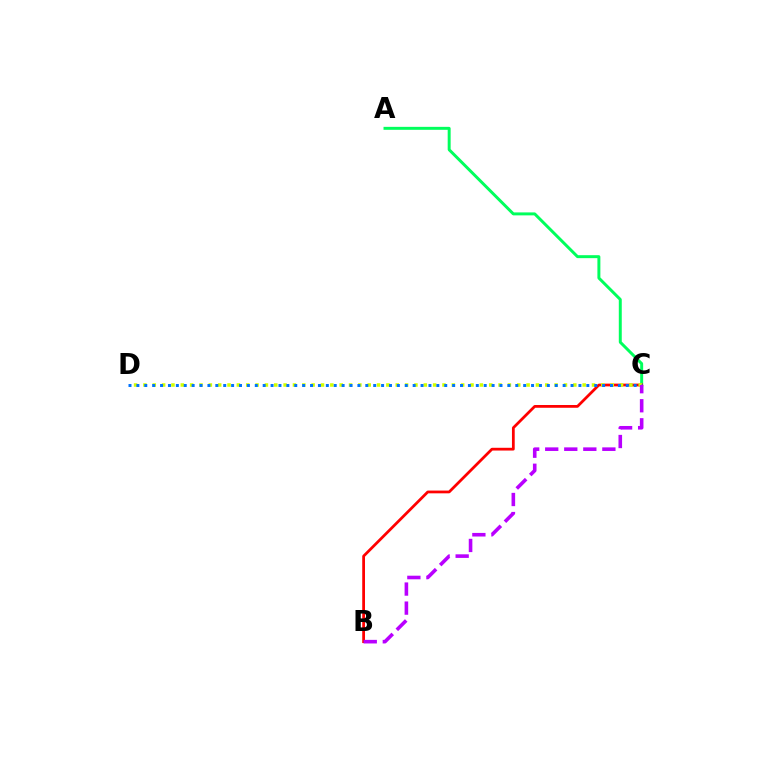{('A', 'C'): [{'color': '#00ff5c', 'line_style': 'solid', 'thickness': 2.13}], ('B', 'C'): [{'color': '#ff0000', 'line_style': 'solid', 'thickness': 1.99}, {'color': '#b900ff', 'line_style': 'dashed', 'thickness': 2.59}], ('C', 'D'): [{'color': '#d1ff00', 'line_style': 'dotted', 'thickness': 2.54}, {'color': '#0074ff', 'line_style': 'dotted', 'thickness': 2.14}]}